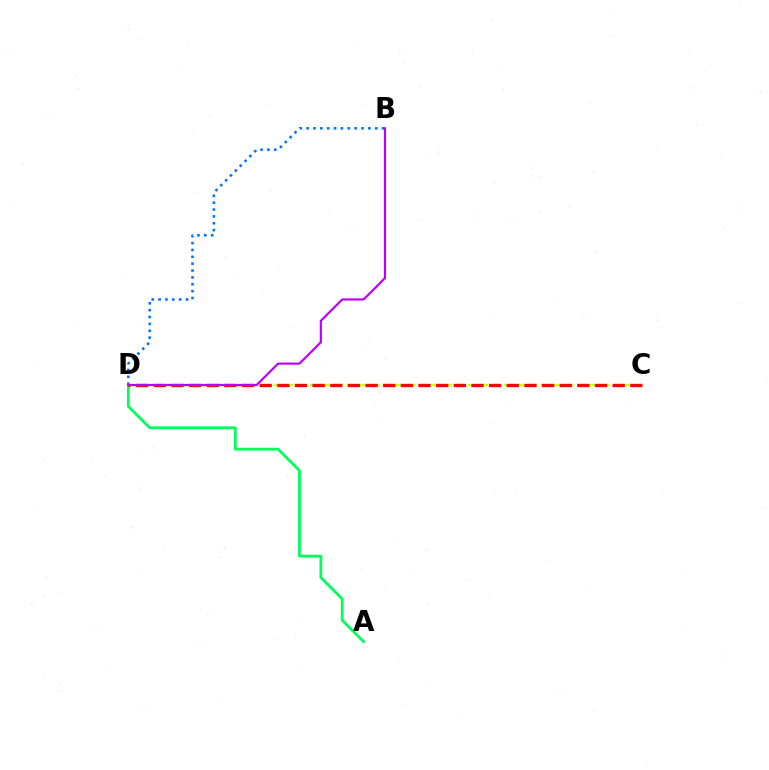{('A', 'D'): [{'color': '#00ff5c', 'line_style': 'solid', 'thickness': 2.01}], ('B', 'D'): [{'color': '#0074ff', 'line_style': 'dotted', 'thickness': 1.87}, {'color': '#b900ff', 'line_style': 'solid', 'thickness': 1.56}], ('C', 'D'): [{'color': '#d1ff00', 'line_style': 'dashed', 'thickness': 1.65}, {'color': '#ff0000', 'line_style': 'dashed', 'thickness': 2.4}]}